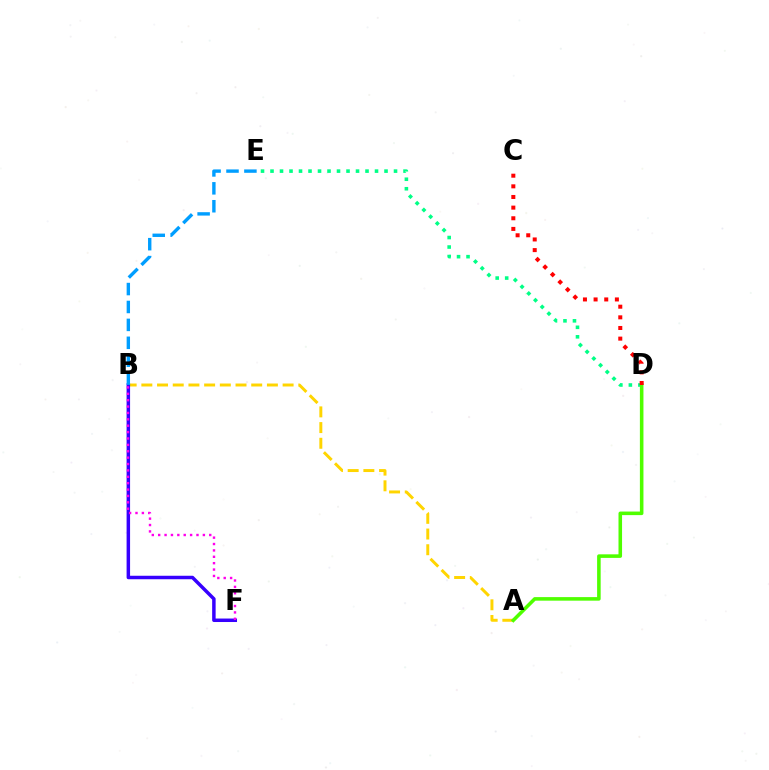{('A', 'B'): [{'color': '#ffd500', 'line_style': 'dashed', 'thickness': 2.13}], ('B', 'F'): [{'color': '#3700ff', 'line_style': 'solid', 'thickness': 2.51}, {'color': '#ff00ed', 'line_style': 'dotted', 'thickness': 1.73}], ('D', 'E'): [{'color': '#00ff86', 'line_style': 'dotted', 'thickness': 2.58}], ('B', 'E'): [{'color': '#009eff', 'line_style': 'dashed', 'thickness': 2.43}], ('A', 'D'): [{'color': '#4fff00', 'line_style': 'solid', 'thickness': 2.57}], ('C', 'D'): [{'color': '#ff0000', 'line_style': 'dotted', 'thickness': 2.89}]}